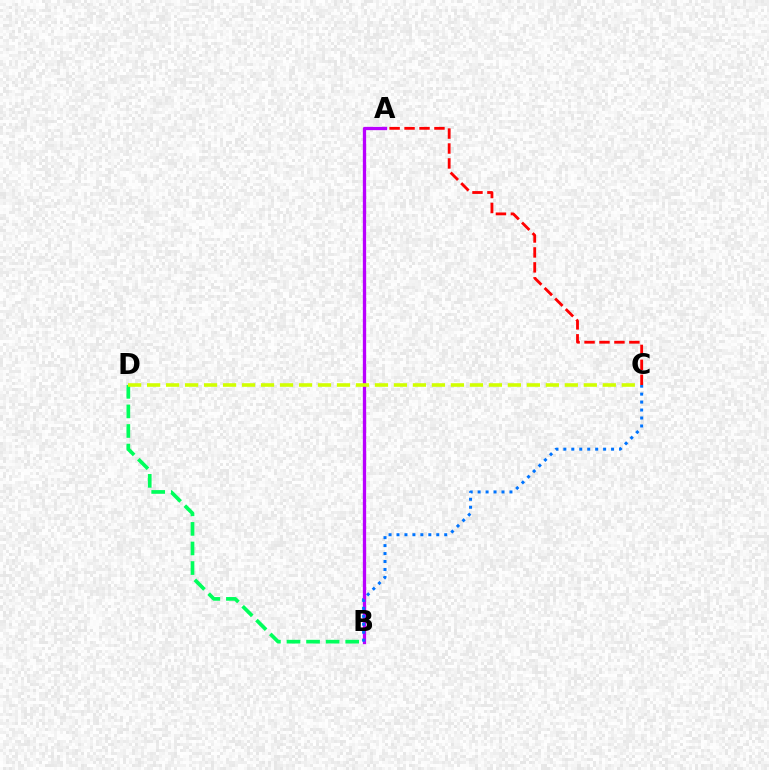{('B', 'D'): [{'color': '#00ff5c', 'line_style': 'dashed', 'thickness': 2.66}], ('A', 'B'): [{'color': '#b900ff', 'line_style': 'solid', 'thickness': 2.37}], ('C', 'D'): [{'color': '#d1ff00', 'line_style': 'dashed', 'thickness': 2.58}], ('A', 'C'): [{'color': '#ff0000', 'line_style': 'dashed', 'thickness': 2.03}], ('B', 'C'): [{'color': '#0074ff', 'line_style': 'dotted', 'thickness': 2.16}]}